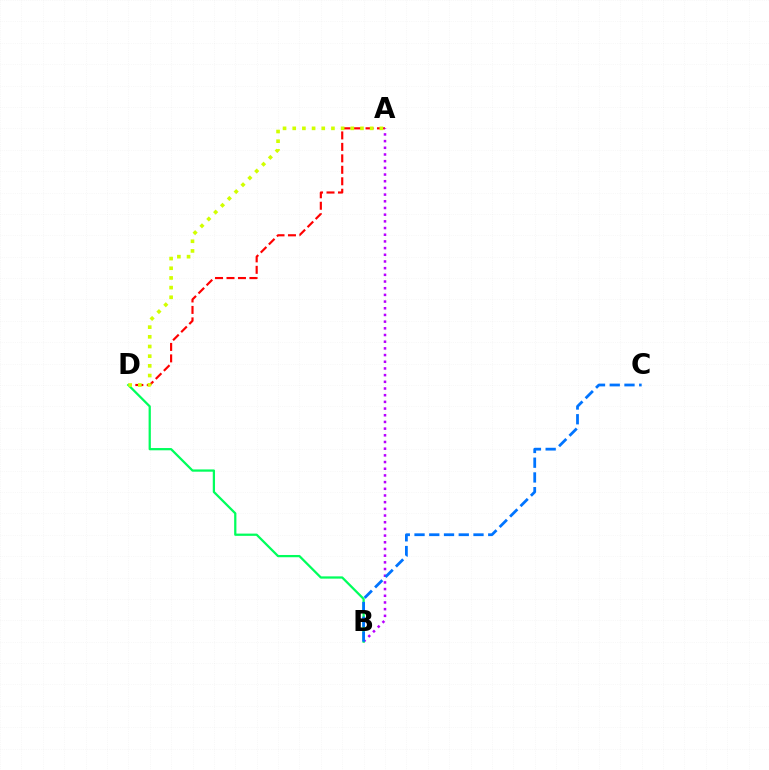{('A', 'D'): [{'color': '#ff0000', 'line_style': 'dashed', 'thickness': 1.56}, {'color': '#d1ff00', 'line_style': 'dotted', 'thickness': 2.63}], ('A', 'B'): [{'color': '#b900ff', 'line_style': 'dotted', 'thickness': 1.82}], ('B', 'D'): [{'color': '#00ff5c', 'line_style': 'solid', 'thickness': 1.62}], ('B', 'C'): [{'color': '#0074ff', 'line_style': 'dashed', 'thickness': 2.0}]}